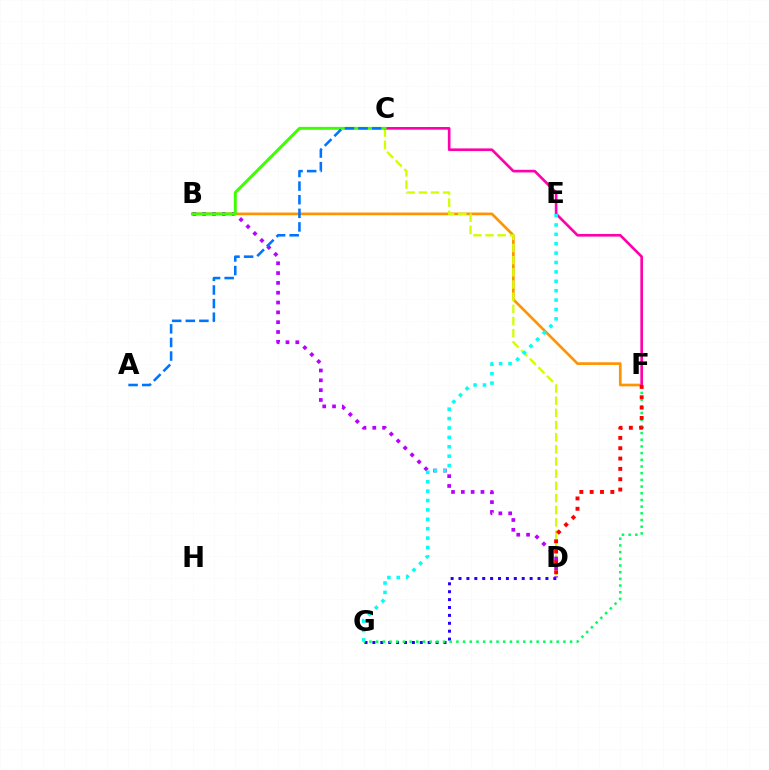{('D', 'G'): [{'color': '#2500ff', 'line_style': 'dotted', 'thickness': 2.15}], ('F', 'G'): [{'color': '#00ff5c', 'line_style': 'dotted', 'thickness': 1.82}], ('B', 'F'): [{'color': '#ff9400', 'line_style': 'solid', 'thickness': 1.94}], ('C', 'D'): [{'color': '#d1ff00', 'line_style': 'dashed', 'thickness': 1.65}], ('C', 'F'): [{'color': '#ff00ac', 'line_style': 'solid', 'thickness': 1.9}], ('D', 'F'): [{'color': '#ff0000', 'line_style': 'dotted', 'thickness': 2.81}], ('B', 'D'): [{'color': '#b900ff', 'line_style': 'dotted', 'thickness': 2.67}], ('B', 'C'): [{'color': '#3dff00', 'line_style': 'solid', 'thickness': 2.11}], ('E', 'G'): [{'color': '#00fff6', 'line_style': 'dotted', 'thickness': 2.55}], ('A', 'C'): [{'color': '#0074ff', 'line_style': 'dashed', 'thickness': 1.85}]}